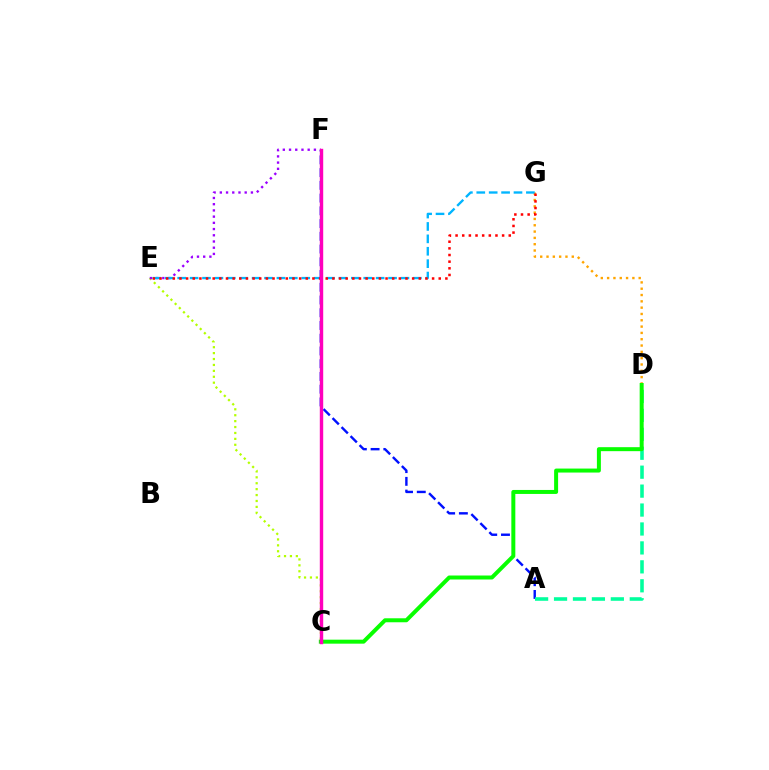{('C', 'E'): [{'color': '#b3ff00', 'line_style': 'dotted', 'thickness': 1.61}], ('E', 'F'): [{'color': '#9b00ff', 'line_style': 'dotted', 'thickness': 1.69}], ('D', 'G'): [{'color': '#ffa500', 'line_style': 'dotted', 'thickness': 1.72}], ('A', 'F'): [{'color': '#0010ff', 'line_style': 'dashed', 'thickness': 1.73}], ('A', 'D'): [{'color': '#00ff9d', 'line_style': 'dashed', 'thickness': 2.57}], ('E', 'G'): [{'color': '#00b5ff', 'line_style': 'dashed', 'thickness': 1.69}, {'color': '#ff0000', 'line_style': 'dotted', 'thickness': 1.81}], ('C', 'D'): [{'color': '#08ff00', 'line_style': 'solid', 'thickness': 2.87}], ('C', 'F'): [{'color': '#ff00bd', 'line_style': 'solid', 'thickness': 2.45}]}